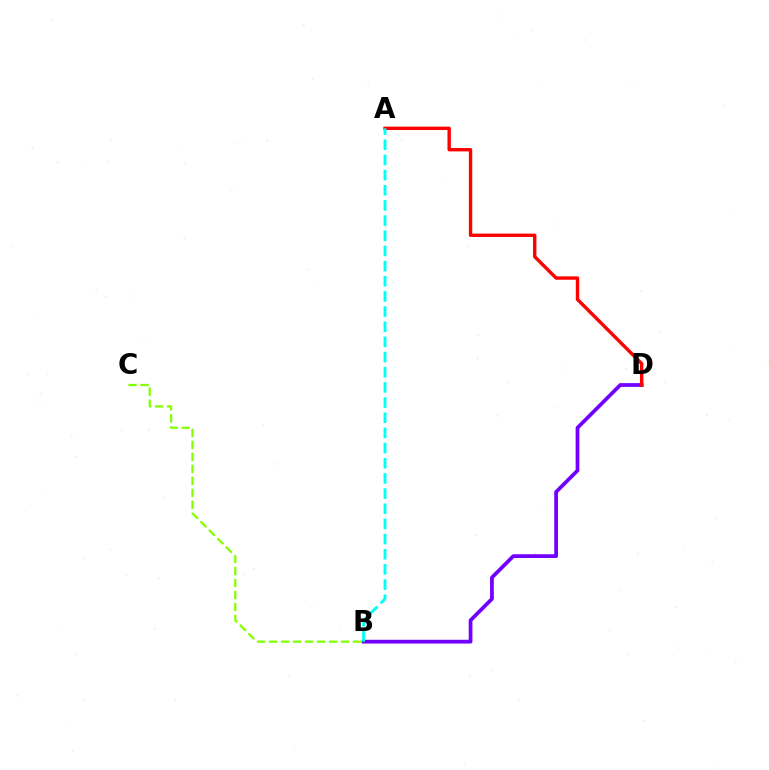{('B', 'D'): [{'color': '#7200ff', 'line_style': 'solid', 'thickness': 2.7}], ('A', 'D'): [{'color': '#ff0000', 'line_style': 'solid', 'thickness': 2.44}], ('B', 'C'): [{'color': '#84ff00', 'line_style': 'dashed', 'thickness': 1.63}], ('A', 'B'): [{'color': '#00fff6', 'line_style': 'dashed', 'thickness': 2.06}]}